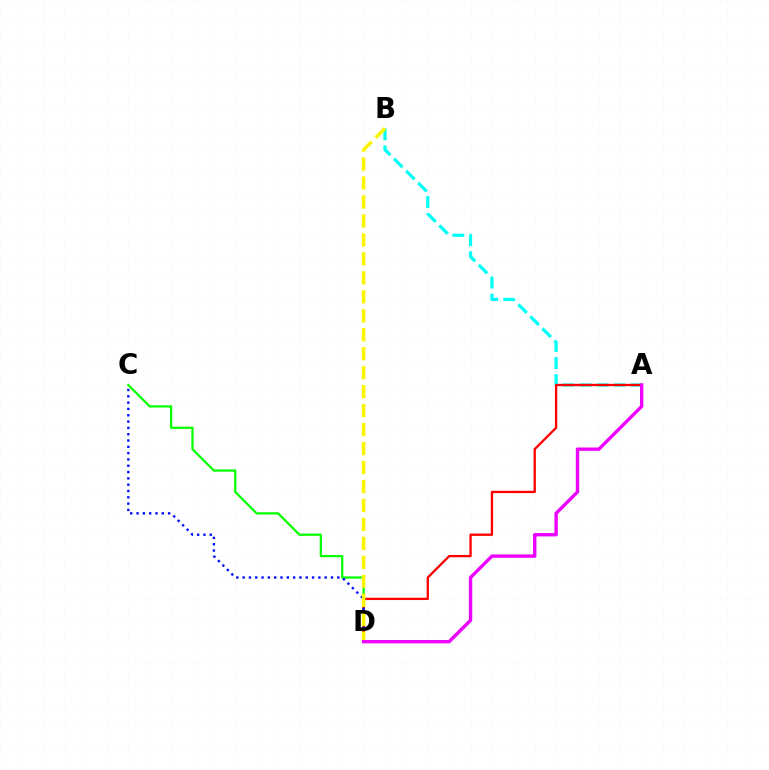{('A', 'B'): [{'color': '#00fff6', 'line_style': 'dashed', 'thickness': 2.32}], ('C', 'D'): [{'color': '#08ff00', 'line_style': 'solid', 'thickness': 1.62}, {'color': '#0010ff', 'line_style': 'dotted', 'thickness': 1.71}], ('A', 'D'): [{'color': '#ff0000', 'line_style': 'solid', 'thickness': 1.67}, {'color': '#ee00ff', 'line_style': 'solid', 'thickness': 2.42}], ('B', 'D'): [{'color': '#fcf500', 'line_style': 'dashed', 'thickness': 2.58}]}